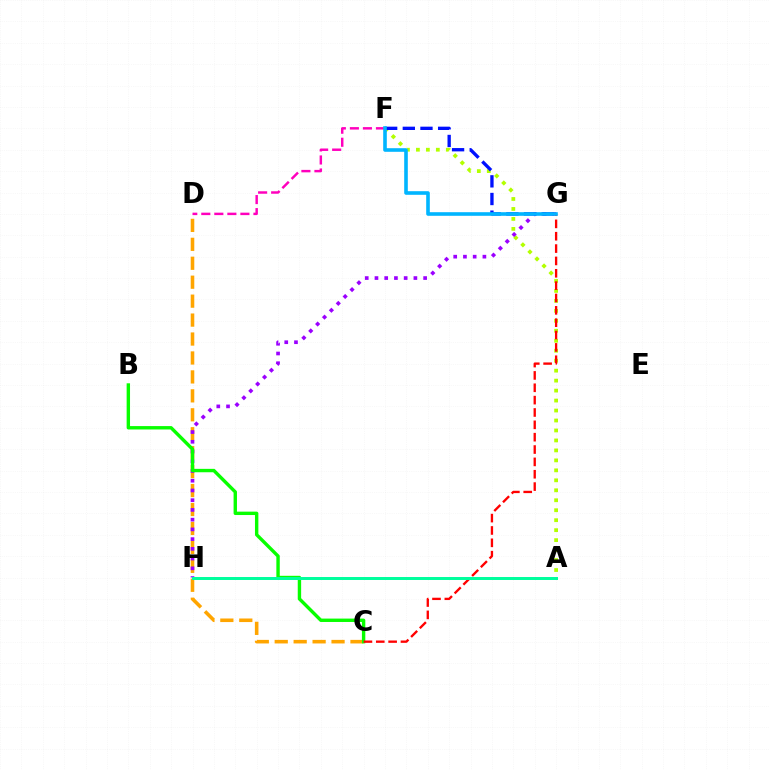{('C', 'D'): [{'color': '#ffa500', 'line_style': 'dashed', 'thickness': 2.57}], ('A', 'F'): [{'color': '#b3ff00', 'line_style': 'dotted', 'thickness': 2.71}], ('G', 'H'): [{'color': '#9b00ff', 'line_style': 'dotted', 'thickness': 2.64}], ('F', 'G'): [{'color': '#0010ff', 'line_style': 'dashed', 'thickness': 2.4}, {'color': '#00b5ff', 'line_style': 'solid', 'thickness': 2.6}], ('B', 'C'): [{'color': '#08ff00', 'line_style': 'solid', 'thickness': 2.44}], ('C', 'G'): [{'color': '#ff0000', 'line_style': 'dashed', 'thickness': 1.68}], ('D', 'F'): [{'color': '#ff00bd', 'line_style': 'dashed', 'thickness': 1.77}], ('A', 'H'): [{'color': '#00ff9d', 'line_style': 'solid', 'thickness': 2.14}]}